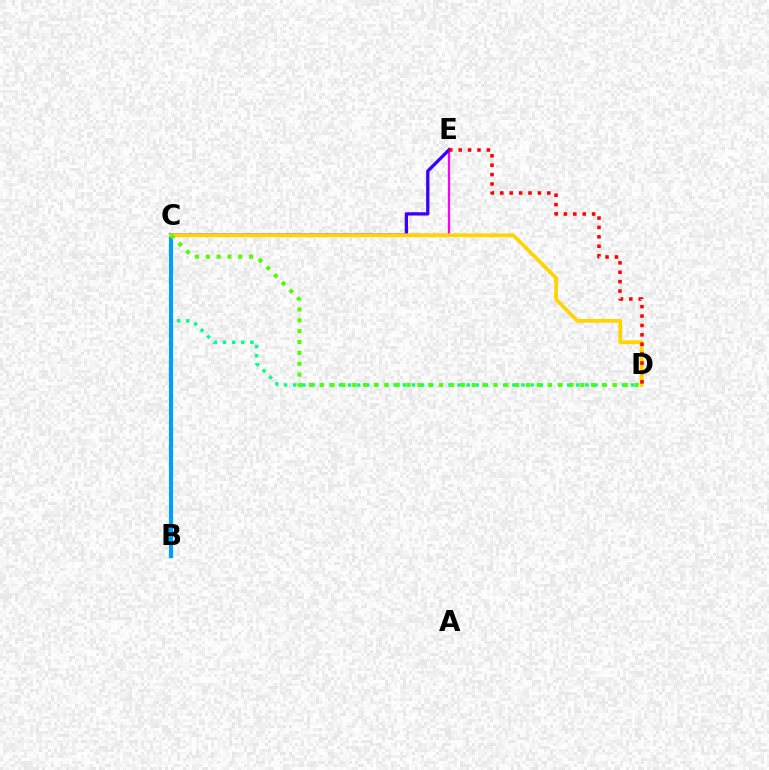{('C', 'E'): [{'color': '#ff00ed', 'line_style': 'solid', 'thickness': 1.63}, {'color': '#3700ff', 'line_style': 'solid', 'thickness': 2.37}], ('C', 'D'): [{'color': '#00ff86', 'line_style': 'dotted', 'thickness': 2.48}, {'color': '#ffd500', 'line_style': 'solid', 'thickness': 2.68}, {'color': '#4fff00', 'line_style': 'dotted', 'thickness': 2.95}], ('B', 'C'): [{'color': '#009eff', 'line_style': 'solid', 'thickness': 2.98}], ('D', 'E'): [{'color': '#ff0000', 'line_style': 'dotted', 'thickness': 2.55}]}